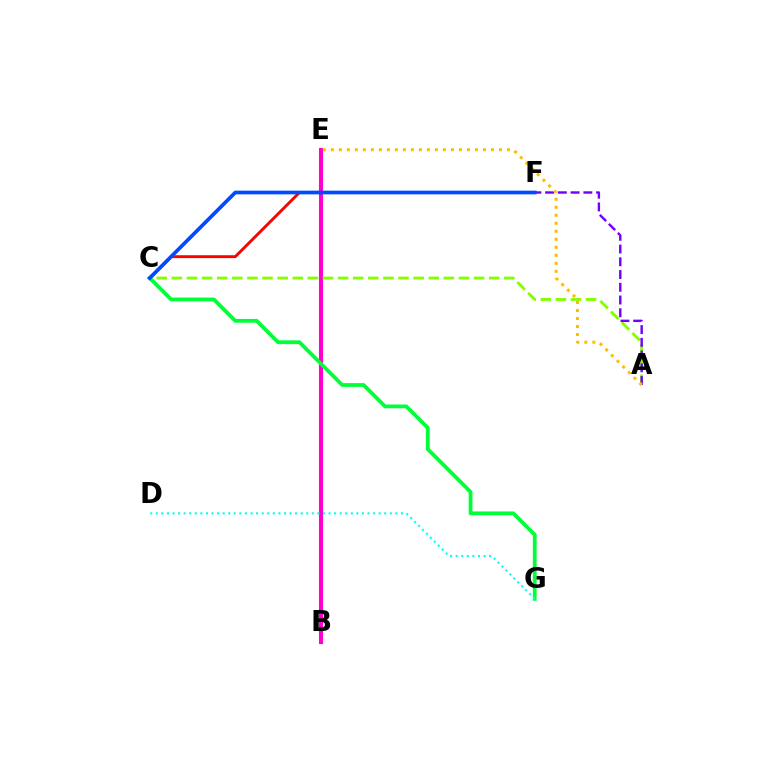{('B', 'E'): [{'color': '#ff00cf', 'line_style': 'solid', 'thickness': 2.96}], ('A', 'C'): [{'color': '#84ff00', 'line_style': 'dashed', 'thickness': 2.05}], ('C', 'G'): [{'color': '#00ff39', 'line_style': 'solid', 'thickness': 2.72}], ('A', 'F'): [{'color': '#7200ff', 'line_style': 'dashed', 'thickness': 1.73}], ('D', 'G'): [{'color': '#00fff6', 'line_style': 'dotted', 'thickness': 1.51}], ('C', 'F'): [{'color': '#ff0000', 'line_style': 'solid', 'thickness': 2.08}, {'color': '#004bff', 'line_style': 'solid', 'thickness': 2.67}], ('A', 'E'): [{'color': '#ffbd00', 'line_style': 'dotted', 'thickness': 2.18}]}